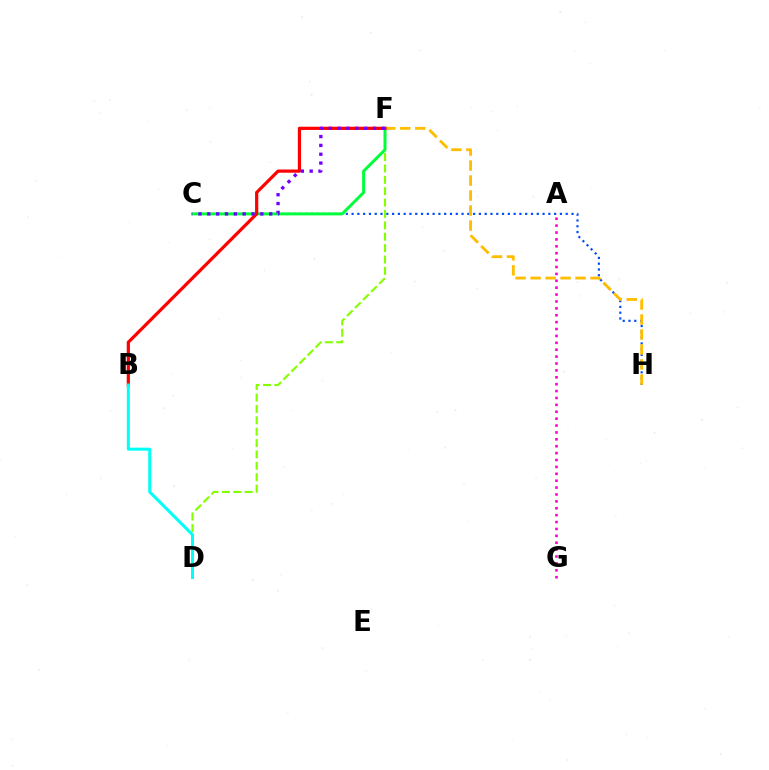{('C', 'H'): [{'color': '#004bff', 'line_style': 'dotted', 'thickness': 1.57}], ('D', 'F'): [{'color': '#84ff00', 'line_style': 'dashed', 'thickness': 1.55}], ('C', 'F'): [{'color': '#00ff39', 'line_style': 'solid', 'thickness': 2.14}, {'color': '#7200ff', 'line_style': 'dotted', 'thickness': 2.4}], ('F', 'H'): [{'color': '#ffbd00', 'line_style': 'dashed', 'thickness': 2.04}], ('B', 'F'): [{'color': '#ff0000', 'line_style': 'solid', 'thickness': 2.31}], ('A', 'G'): [{'color': '#ff00cf', 'line_style': 'dotted', 'thickness': 1.87}], ('B', 'D'): [{'color': '#00fff6', 'line_style': 'solid', 'thickness': 2.17}]}